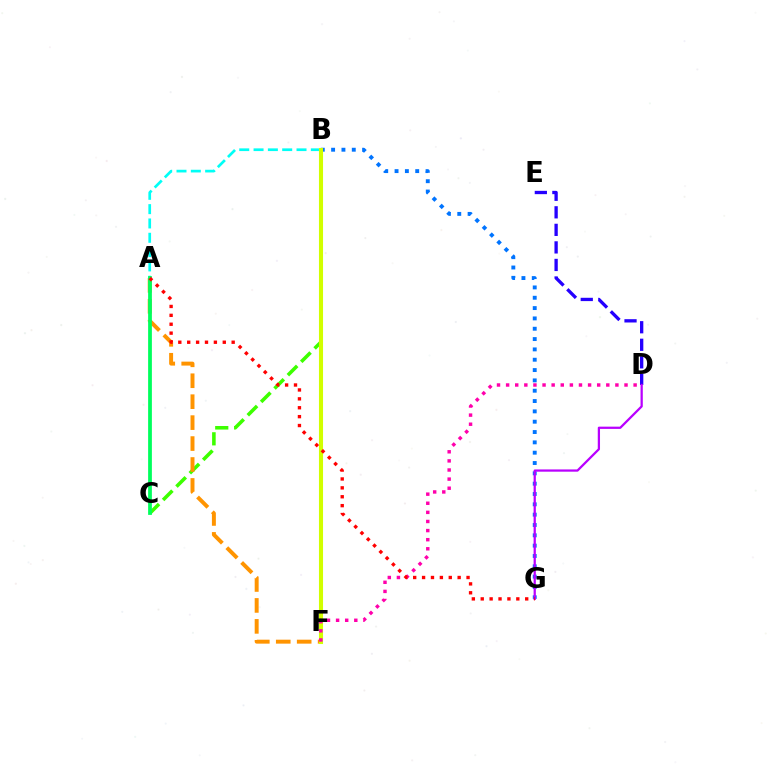{('A', 'B'): [{'color': '#00fff6', 'line_style': 'dashed', 'thickness': 1.95}], ('B', 'C'): [{'color': '#3dff00', 'line_style': 'dashed', 'thickness': 2.57}], ('D', 'E'): [{'color': '#2500ff', 'line_style': 'dashed', 'thickness': 2.38}], ('A', 'F'): [{'color': '#ff9400', 'line_style': 'dashed', 'thickness': 2.84}], ('B', 'G'): [{'color': '#0074ff', 'line_style': 'dotted', 'thickness': 2.81}], ('D', 'G'): [{'color': '#b900ff', 'line_style': 'solid', 'thickness': 1.62}], ('A', 'C'): [{'color': '#00ff5c', 'line_style': 'solid', 'thickness': 2.71}], ('B', 'F'): [{'color': '#d1ff00', 'line_style': 'solid', 'thickness': 2.94}], ('D', 'F'): [{'color': '#ff00ac', 'line_style': 'dotted', 'thickness': 2.47}], ('A', 'G'): [{'color': '#ff0000', 'line_style': 'dotted', 'thickness': 2.42}]}